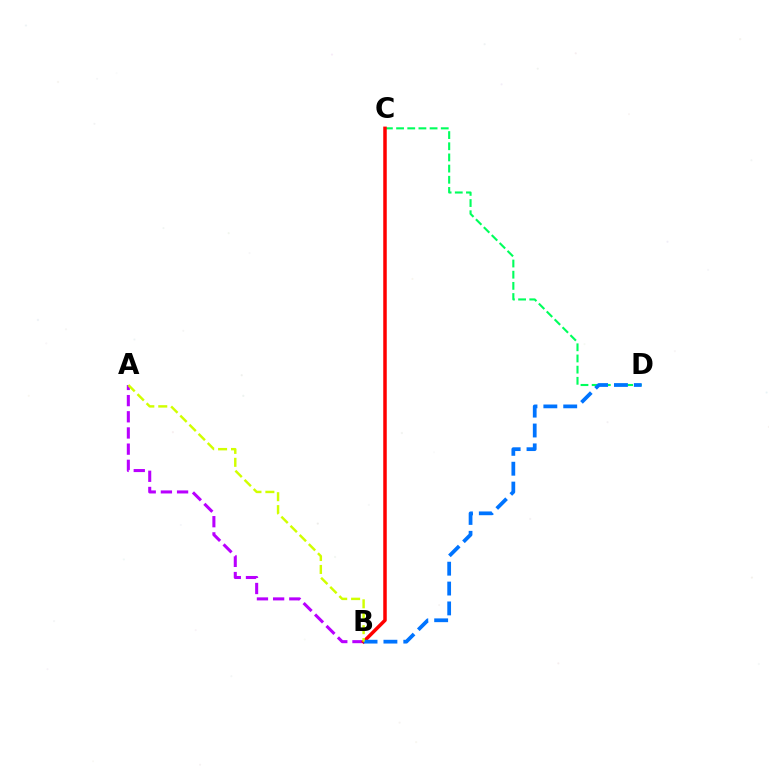{('A', 'B'): [{'color': '#b900ff', 'line_style': 'dashed', 'thickness': 2.2}, {'color': '#d1ff00', 'line_style': 'dashed', 'thickness': 1.76}], ('C', 'D'): [{'color': '#00ff5c', 'line_style': 'dashed', 'thickness': 1.52}], ('B', 'C'): [{'color': '#ff0000', 'line_style': 'solid', 'thickness': 2.52}], ('B', 'D'): [{'color': '#0074ff', 'line_style': 'dashed', 'thickness': 2.7}]}